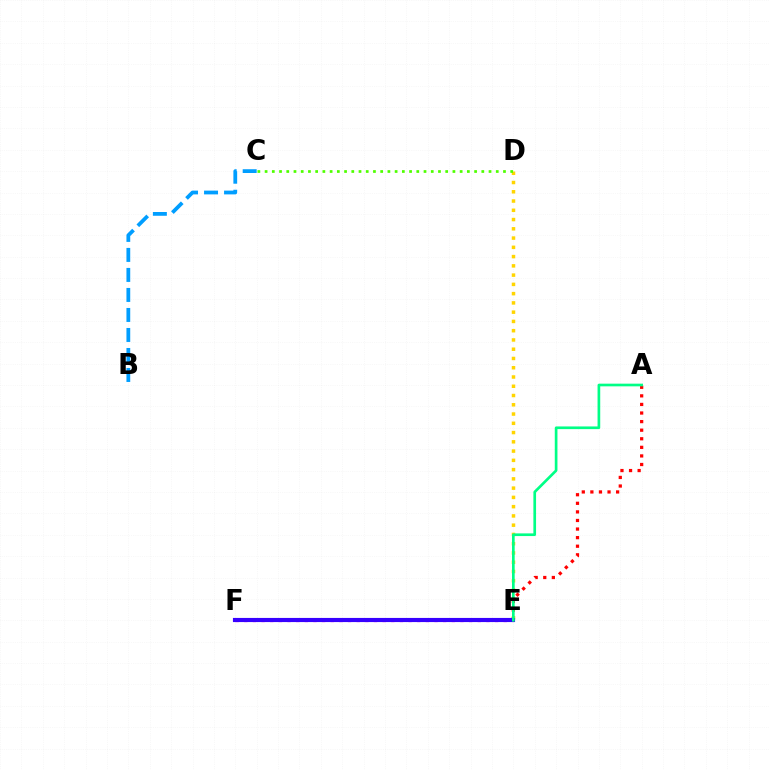{('E', 'F'): [{'color': '#ff00ed', 'line_style': 'dotted', 'thickness': 2.35}, {'color': '#3700ff', 'line_style': 'solid', 'thickness': 2.97}], ('A', 'E'): [{'color': '#ff0000', 'line_style': 'dotted', 'thickness': 2.33}, {'color': '#00ff86', 'line_style': 'solid', 'thickness': 1.93}], ('D', 'E'): [{'color': '#ffd500', 'line_style': 'dotted', 'thickness': 2.52}], ('C', 'D'): [{'color': '#4fff00', 'line_style': 'dotted', 'thickness': 1.96}], ('B', 'C'): [{'color': '#009eff', 'line_style': 'dashed', 'thickness': 2.72}]}